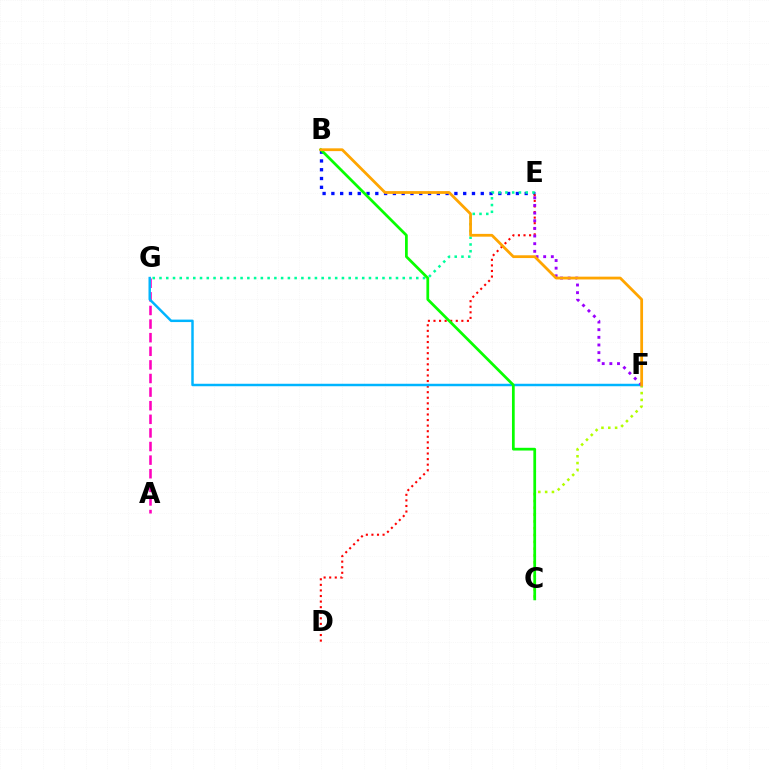{('B', 'E'): [{'color': '#0010ff', 'line_style': 'dotted', 'thickness': 2.39}], ('A', 'G'): [{'color': '#ff00bd', 'line_style': 'dashed', 'thickness': 1.85}], ('C', 'F'): [{'color': '#b3ff00', 'line_style': 'dotted', 'thickness': 1.85}], ('D', 'E'): [{'color': '#ff0000', 'line_style': 'dotted', 'thickness': 1.51}], ('F', 'G'): [{'color': '#00b5ff', 'line_style': 'solid', 'thickness': 1.78}], ('E', 'G'): [{'color': '#00ff9d', 'line_style': 'dotted', 'thickness': 1.84}], ('E', 'F'): [{'color': '#9b00ff', 'line_style': 'dotted', 'thickness': 2.08}], ('B', 'C'): [{'color': '#08ff00', 'line_style': 'solid', 'thickness': 1.97}], ('B', 'F'): [{'color': '#ffa500', 'line_style': 'solid', 'thickness': 2.0}]}